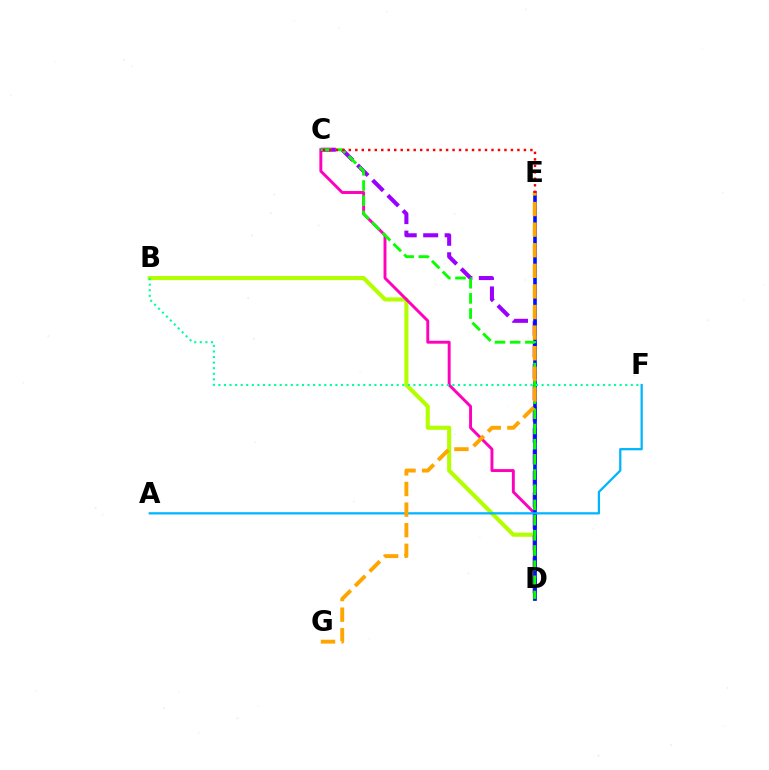{('B', 'D'): [{'color': '#b3ff00', 'line_style': 'solid', 'thickness': 2.95}], ('C', 'D'): [{'color': '#ff00bd', 'line_style': 'solid', 'thickness': 2.1}, {'color': '#9b00ff', 'line_style': 'dashed', 'thickness': 2.92}, {'color': '#08ff00', 'line_style': 'dashed', 'thickness': 2.06}], ('D', 'E'): [{'color': '#0010ff', 'line_style': 'solid', 'thickness': 2.6}], ('A', 'F'): [{'color': '#00b5ff', 'line_style': 'solid', 'thickness': 1.61}], ('E', 'G'): [{'color': '#ffa500', 'line_style': 'dashed', 'thickness': 2.8}], ('C', 'E'): [{'color': '#ff0000', 'line_style': 'dotted', 'thickness': 1.76}], ('B', 'F'): [{'color': '#00ff9d', 'line_style': 'dotted', 'thickness': 1.51}]}